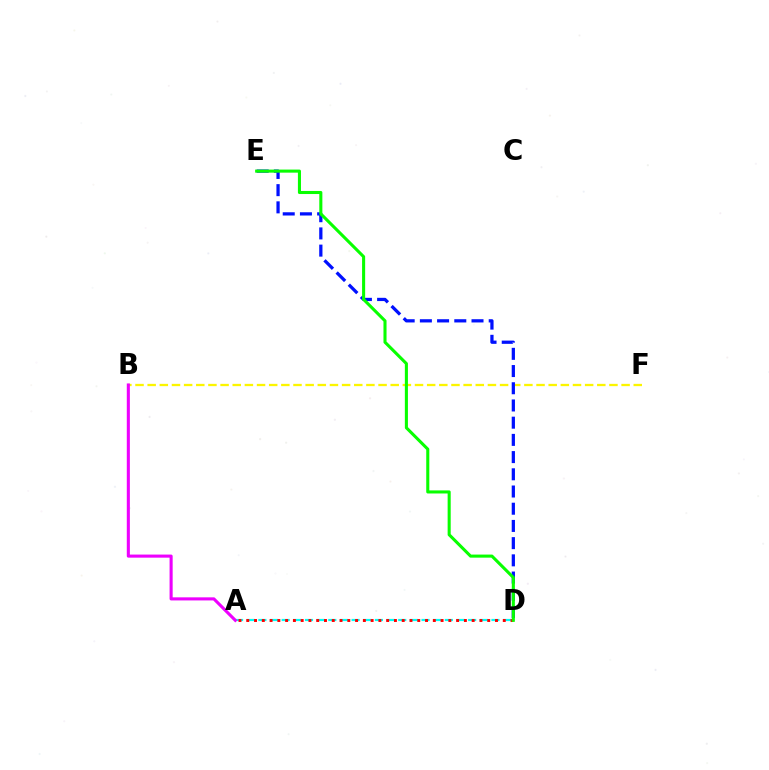{('A', 'D'): [{'color': '#00fff6', 'line_style': 'dashed', 'thickness': 1.58}, {'color': '#ff0000', 'line_style': 'dotted', 'thickness': 2.11}], ('B', 'F'): [{'color': '#fcf500', 'line_style': 'dashed', 'thickness': 1.65}], ('D', 'E'): [{'color': '#0010ff', 'line_style': 'dashed', 'thickness': 2.34}, {'color': '#08ff00', 'line_style': 'solid', 'thickness': 2.21}], ('A', 'B'): [{'color': '#ee00ff', 'line_style': 'solid', 'thickness': 2.23}]}